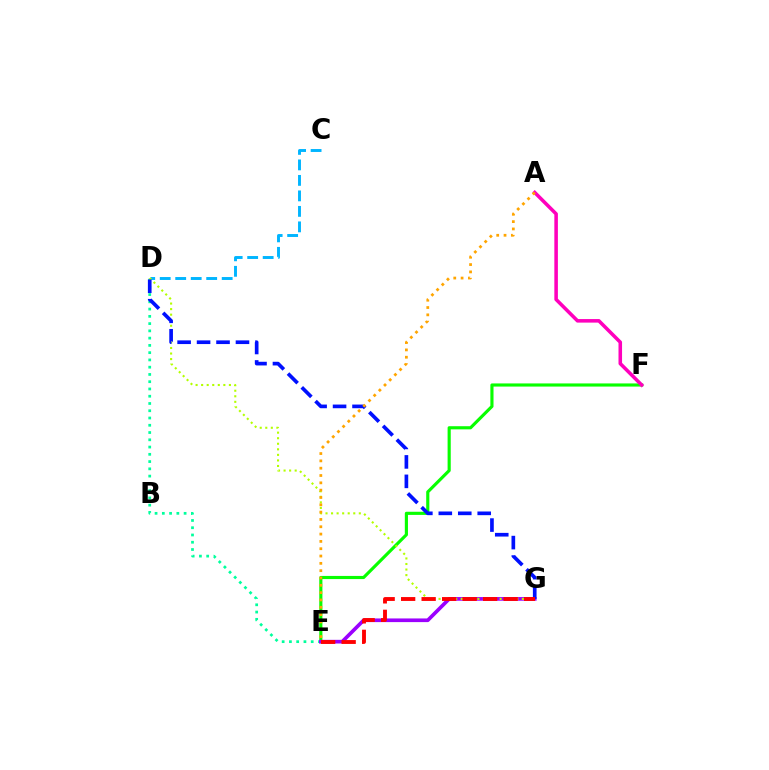{('E', 'F'): [{'color': '#08ff00', 'line_style': 'solid', 'thickness': 2.26}], ('D', 'E'): [{'color': '#00ff9d', 'line_style': 'dotted', 'thickness': 1.97}], ('A', 'F'): [{'color': '#ff00bd', 'line_style': 'solid', 'thickness': 2.56}], ('E', 'G'): [{'color': '#9b00ff', 'line_style': 'solid', 'thickness': 2.64}, {'color': '#ff0000', 'line_style': 'dashed', 'thickness': 2.78}], ('C', 'D'): [{'color': '#00b5ff', 'line_style': 'dashed', 'thickness': 2.1}], ('D', 'G'): [{'color': '#b3ff00', 'line_style': 'dotted', 'thickness': 1.51}, {'color': '#0010ff', 'line_style': 'dashed', 'thickness': 2.64}], ('A', 'E'): [{'color': '#ffa500', 'line_style': 'dotted', 'thickness': 1.99}]}